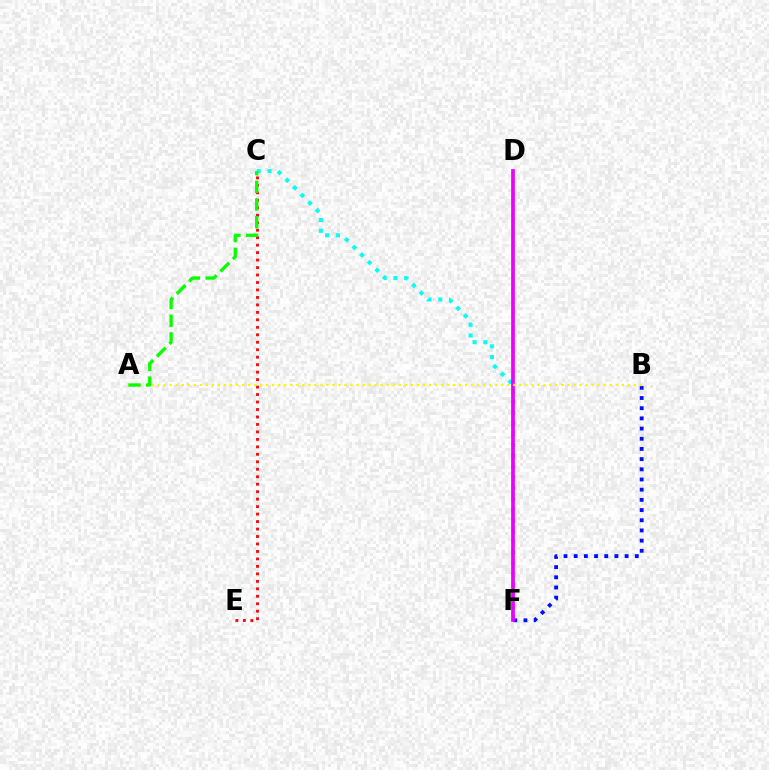{('C', 'E'): [{'color': '#ff0000', 'line_style': 'dotted', 'thickness': 2.03}], ('B', 'F'): [{'color': '#0010ff', 'line_style': 'dotted', 'thickness': 2.77}], ('C', 'F'): [{'color': '#00fff6', 'line_style': 'dotted', 'thickness': 2.92}], ('D', 'F'): [{'color': '#ee00ff', 'line_style': 'solid', 'thickness': 2.68}], ('A', 'B'): [{'color': '#fcf500', 'line_style': 'dotted', 'thickness': 1.64}], ('A', 'C'): [{'color': '#08ff00', 'line_style': 'dashed', 'thickness': 2.4}]}